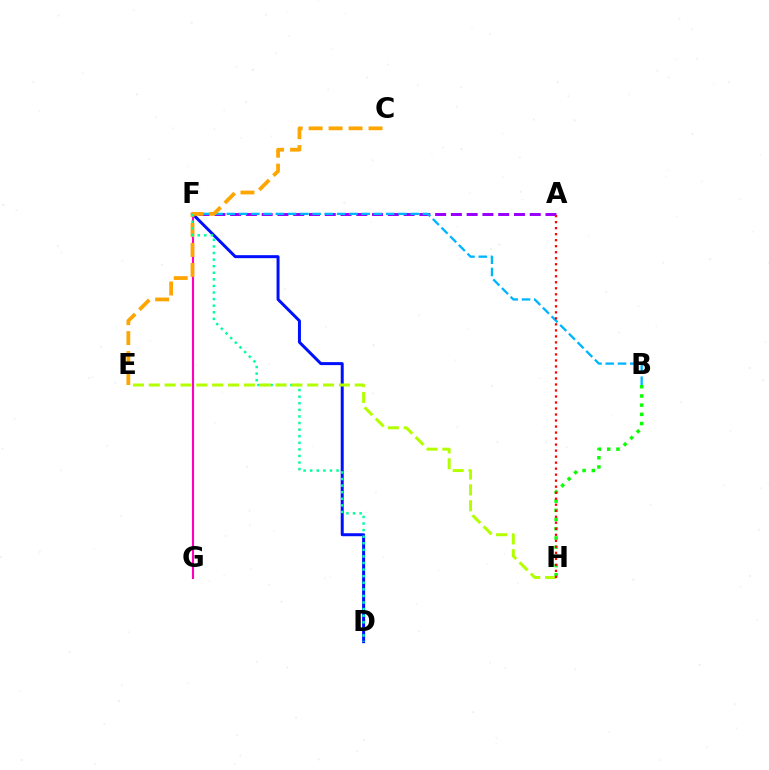{('A', 'F'): [{'color': '#9b00ff', 'line_style': 'dashed', 'thickness': 2.14}], ('B', 'F'): [{'color': '#00b5ff', 'line_style': 'dashed', 'thickness': 1.66}], ('F', 'G'): [{'color': '#ff00bd', 'line_style': 'solid', 'thickness': 1.53}], ('D', 'F'): [{'color': '#0010ff', 'line_style': 'solid', 'thickness': 2.15}, {'color': '#00ff9d', 'line_style': 'dotted', 'thickness': 1.79}], ('C', 'E'): [{'color': '#ffa500', 'line_style': 'dashed', 'thickness': 2.71}], ('B', 'H'): [{'color': '#08ff00', 'line_style': 'dotted', 'thickness': 2.5}], ('E', 'H'): [{'color': '#b3ff00', 'line_style': 'dashed', 'thickness': 2.15}], ('A', 'H'): [{'color': '#ff0000', 'line_style': 'dotted', 'thickness': 1.63}]}